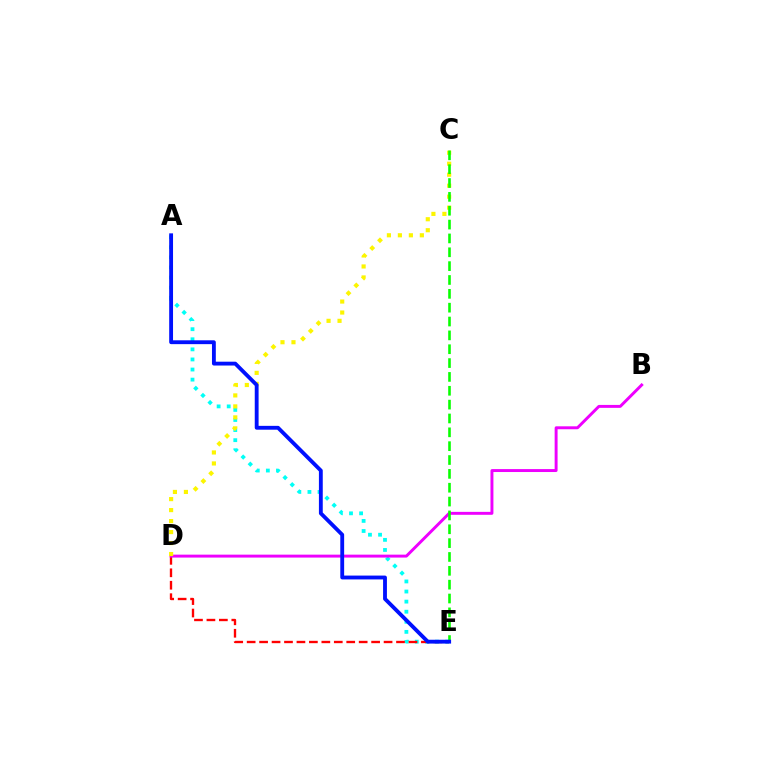{('A', 'E'): [{'color': '#00fff6', 'line_style': 'dotted', 'thickness': 2.74}, {'color': '#0010ff', 'line_style': 'solid', 'thickness': 2.77}], ('D', 'E'): [{'color': '#ff0000', 'line_style': 'dashed', 'thickness': 1.69}], ('B', 'D'): [{'color': '#ee00ff', 'line_style': 'solid', 'thickness': 2.11}], ('C', 'D'): [{'color': '#fcf500', 'line_style': 'dotted', 'thickness': 2.98}], ('C', 'E'): [{'color': '#08ff00', 'line_style': 'dashed', 'thickness': 1.88}]}